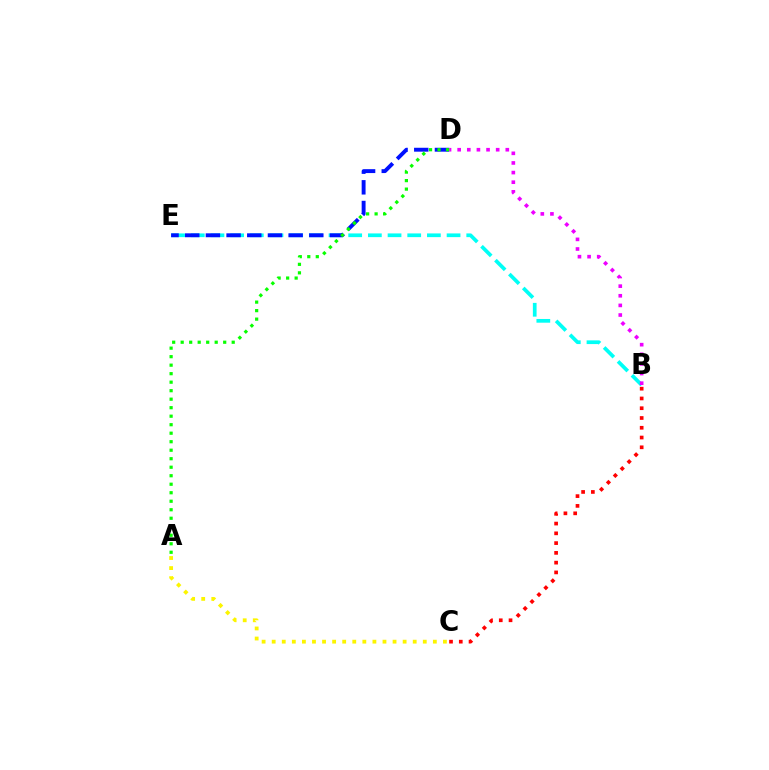{('B', 'E'): [{'color': '#00fff6', 'line_style': 'dashed', 'thickness': 2.67}], ('D', 'E'): [{'color': '#0010ff', 'line_style': 'dashed', 'thickness': 2.81}], ('B', 'D'): [{'color': '#ee00ff', 'line_style': 'dotted', 'thickness': 2.62}], ('A', 'C'): [{'color': '#fcf500', 'line_style': 'dotted', 'thickness': 2.74}], ('B', 'C'): [{'color': '#ff0000', 'line_style': 'dotted', 'thickness': 2.65}], ('A', 'D'): [{'color': '#08ff00', 'line_style': 'dotted', 'thickness': 2.31}]}